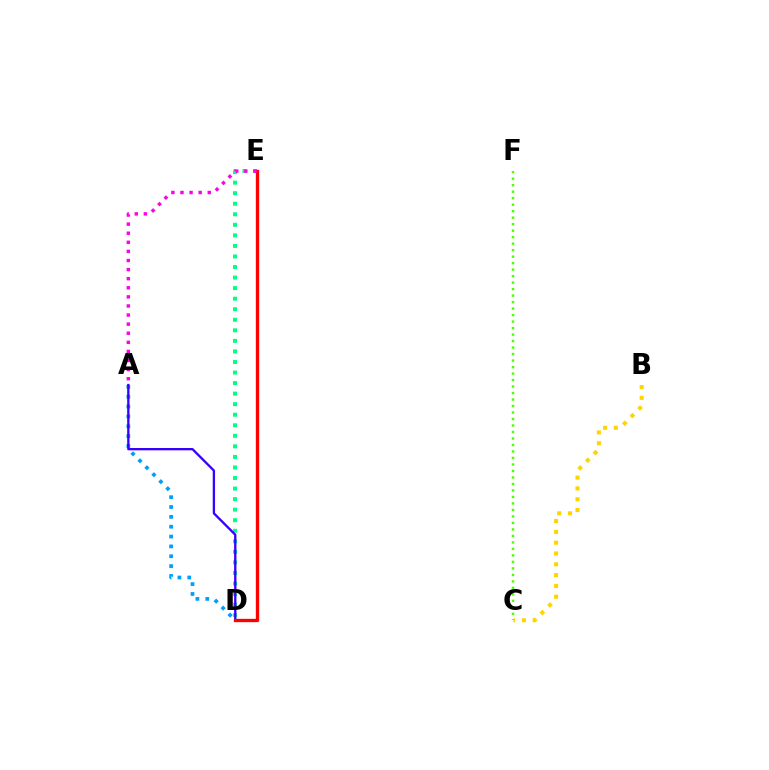{('C', 'F'): [{'color': '#4fff00', 'line_style': 'dotted', 'thickness': 1.76}], ('A', 'D'): [{'color': '#009eff', 'line_style': 'dotted', 'thickness': 2.68}, {'color': '#3700ff', 'line_style': 'solid', 'thickness': 1.67}], ('D', 'E'): [{'color': '#00ff86', 'line_style': 'dotted', 'thickness': 2.87}, {'color': '#ff0000', 'line_style': 'solid', 'thickness': 2.4}], ('A', 'E'): [{'color': '#ff00ed', 'line_style': 'dotted', 'thickness': 2.47}], ('B', 'C'): [{'color': '#ffd500', 'line_style': 'dotted', 'thickness': 2.94}]}